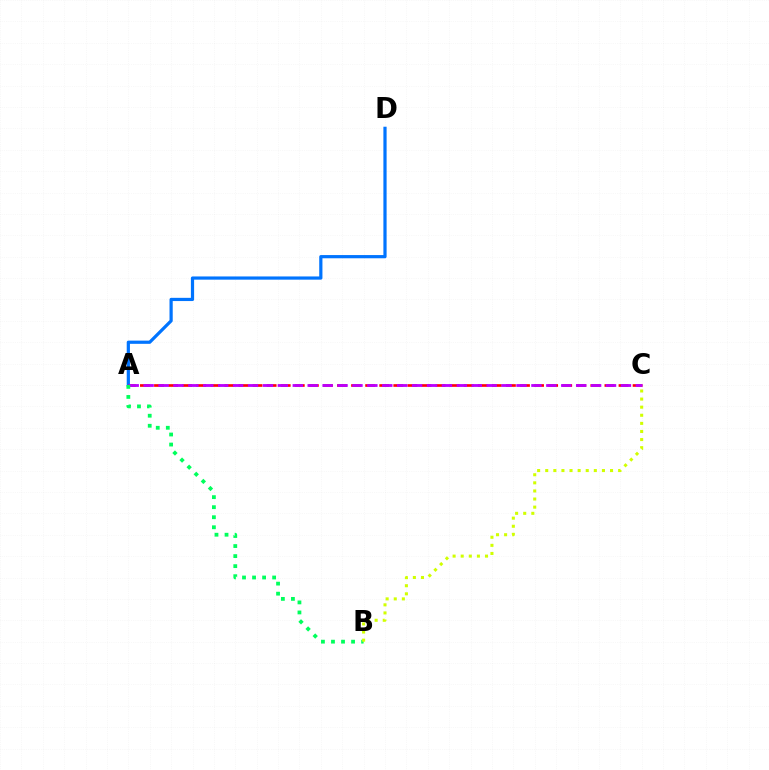{('A', 'D'): [{'color': '#0074ff', 'line_style': 'solid', 'thickness': 2.31}], ('A', 'C'): [{'color': '#ff0000', 'line_style': 'dashed', 'thickness': 1.91}, {'color': '#b900ff', 'line_style': 'dashed', 'thickness': 2.03}], ('A', 'B'): [{'color': '#00ff5c', 'line_style': 'dotted', 'thickness': 2.73}], ('B', 'C'): [{'color': '#d1ff00', 'line_style': 'dotted', 'thickness': 2.2}]}